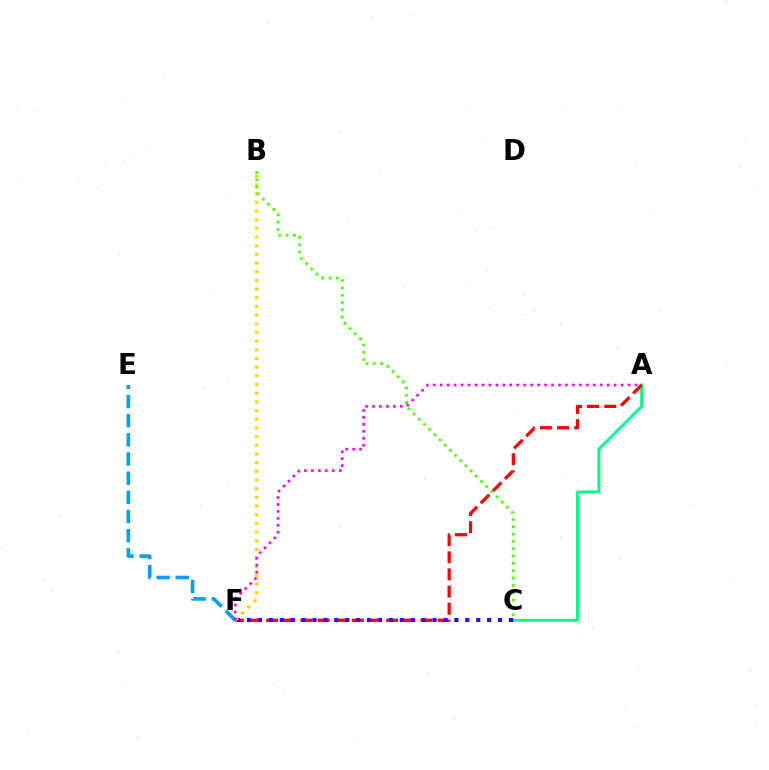{('A', 'C'): [{'color': '#00ff86', 'line_style': 'solid', 'thickness': 2.11}], ('A', 'F'): [{'color': '#ff0000', 'line_style': 'dashed', 'thickness': 2.33}, {'color': '#ff00ed', 'line_style': 'dotted', 'thickness': 1.89}], ('C', 'F'): [{'color': '#3700ff', 'line_style': 'dotted', 'thickness': 2.97}], ('E', 'F'): [{'color': '#009eff', 'line_style': 'dashed', 'thickness': 2.6}], ('B', 'F'): [{'color': '#ffd500', 'line_style': 'dotted', 'thickness': 2.36}], ('B', 'C'): [{'color': '#4fff00', 'line_style': 'dotted', 'thickness': 1.99}]}